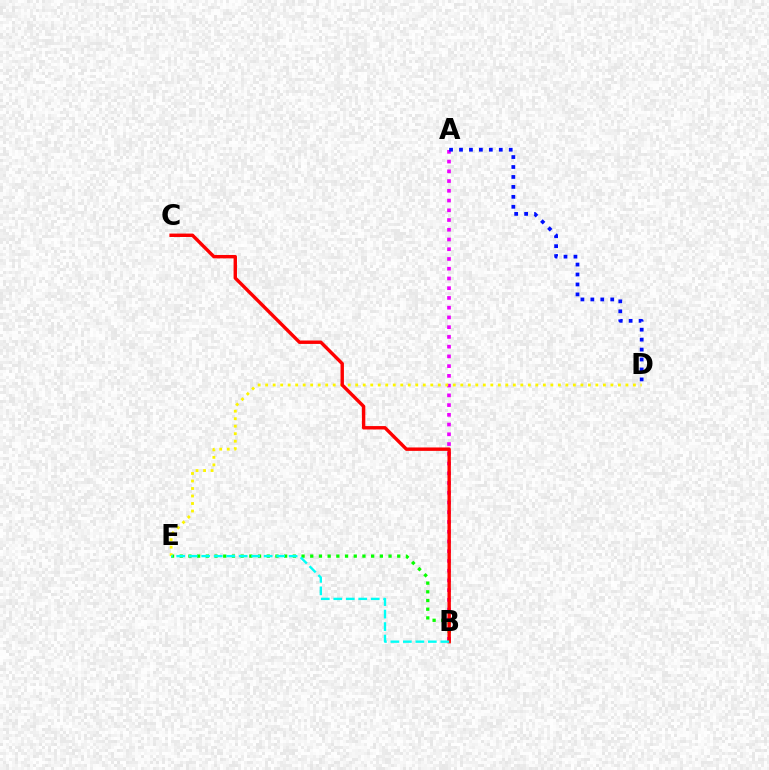{('B', 'E'): [{'color': '#08ff00', 'line_style': 'dotted', 'thickness': 2.36}, {'color': '#00fff6', 'line_style': 'dashed', 'thickness': 1.7}], ('A', 'B'): [{'color': '#ee00ff', 'line_style': 'dotted', 'thickness': 2.65}], ('D', 'E'): [{'color': '#fcf500', 'line_style': 'dotted', 'thickness': 2.04}], ('B', 'C'): [{'color': '#ff0000', 'line_style': 'solid', 'thickness': 2.45}], ('A', 'D'): [{'color': '#0010ff', 'line_style': 'dotted', 'thickness': 2.7}]}